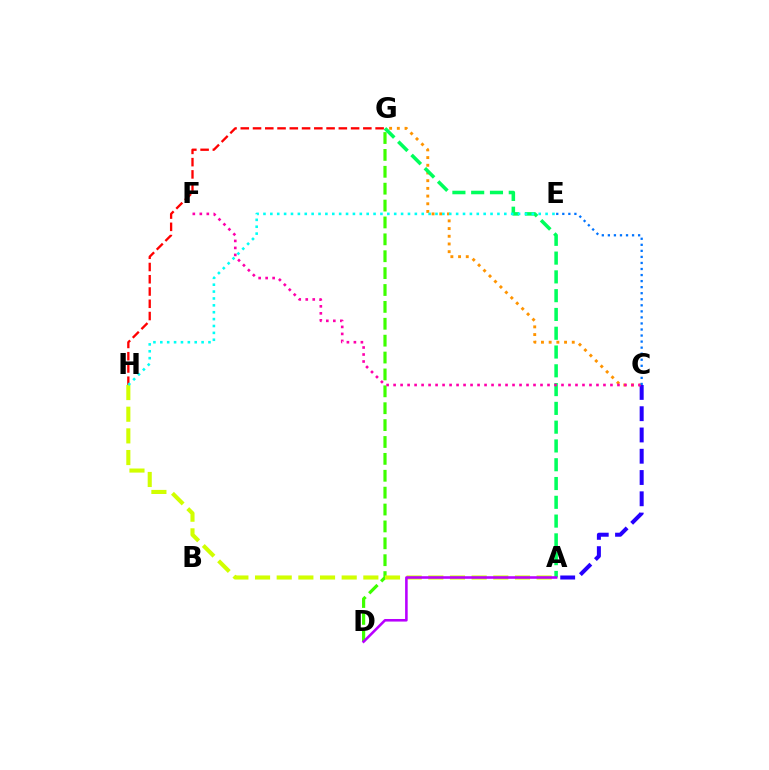{('C', 'G'): [{'color': '#ff9400', 'line_style': 'dotted', 'thickness': 2.09}], ('D', 'G'): [{'color': '#3dff00', 'line_style': 'dashed', 'thickness': 2.29}], ('G', 'H'): [{'color': '#ff0000', 'line_style': 'dashed', 'thickness': 1.67}], ('A', 'G'): [{'color': '#00ff5c', 'line_style': 'dashed', 'thickness': 2.55}], ('A', 'C'): [{'color': '#2500ff', 'line_style': 'dashed', 'thickness': 2.89}], ('C', 'F'): [{'color': '#ff00ac', 'line_style': 'dotted', 'thickness': 1.9}], ('A', 'H'): [{'color': '#d1ff00', 'line_style': 'dashed', 'thickness': 2.94}], ('C', 'E'): [{'color': '#0074ff', 'line_style': 'dotted', 'thickness': 1.64}], ('E', 'H'): [{'color': '#00fff6', 'line_style': 'dotted', 'thickness': 1.87}], ('A', 'D'): [{'color': '#b900ff', 'line_style': 'solid', 'thickness': 1.85}]}